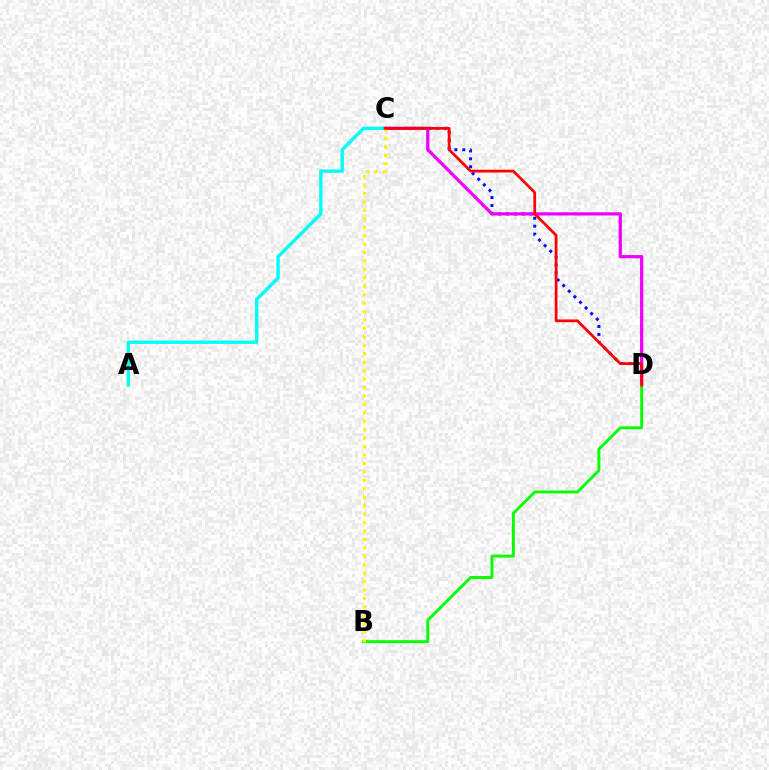{('C', 'D'): [{'color': '#0010ff', 'line_style': 'dotted', 'thickness': 2.16}, {'color': '#ee00ff', 'line_style': 'solid', 'thickness': 2.33}, {'color': '#ff0000', 'line_style': 'solid', 'thickness': 1.98}], ('B', 'D'): [{'color': '#08ff00', 'line_style': 'solid', 'thickness': 2.12}], ('A', 'C'): [{'color': '#00fff6', 'line_style': 'solid', 'thickness': 2.42}], ('B', 'C'): [{'color': '#fcf500', 'line_style': 'dotted', 'thickness': 2.29}]}